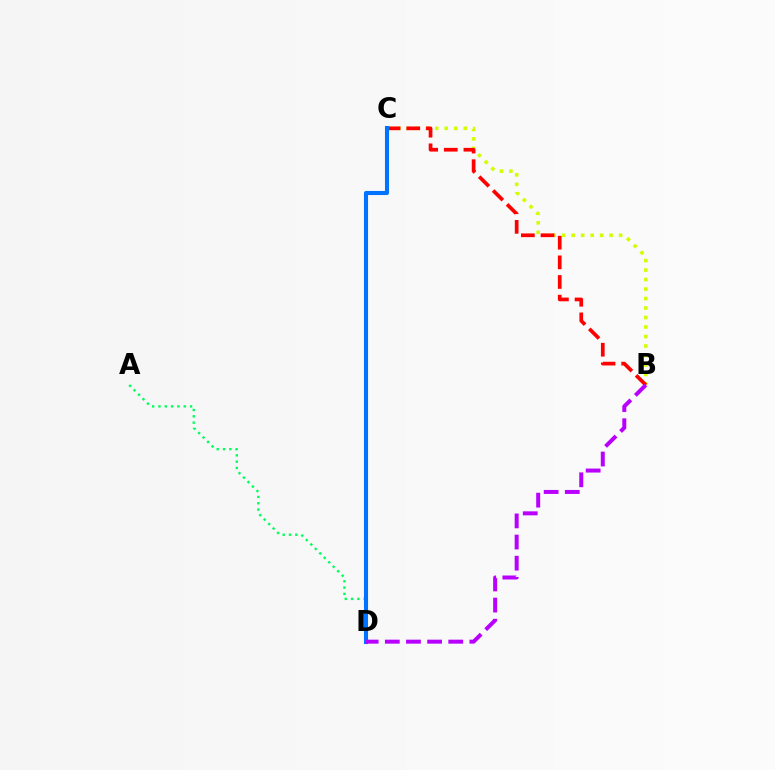{('A', 'D'): [{'color': '#00ff5c', 'line_style': 'dotted', 'thickness': 1.72}], ('B', 'C'): [{'color': '#d1ff00', 'line_style': 'dotted', 'thickness': 2.58}, {'color': '#ff0000', 'line_style': 'dashed', 'thickness': 2.67}], ('C', 'D'): [{'color': '#0074ff', 'line_style': 'solid', 'thickness': 2.94}], ('B', 'D'): [{'color': '#b900ff', 'line_style': 'dashed', 'thickness': 2.87}]}